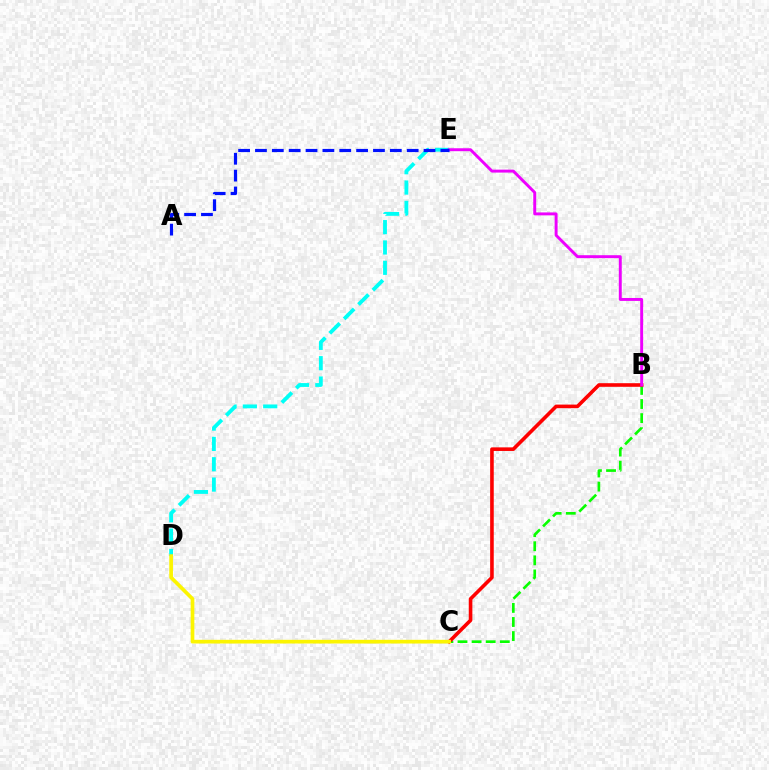{('B', 'C'): [{'color': '#08ff00', 'line_style': 'dashed', 'thickness': 1.92}, {'color': '#ff0000', 'line_style': 'solid', 'thickness': 2.6}], ('D', 'E'): [{'color': '#00fff6', 'line_style': 'dashed', 'thickness': 2.76}], ('B', 'E'): [{'color': '#ee00ff', 'line_style': 'solid', 'thickness': 2.11}], ('C', 'D'): [{'color': '#fcf500', 'line_style': 'solid', 'thickness': 2.66}], ('A', 'E'): [{'color': '#0010ff', 'line_style': 'dashed', 'thickness': 2.29}]}